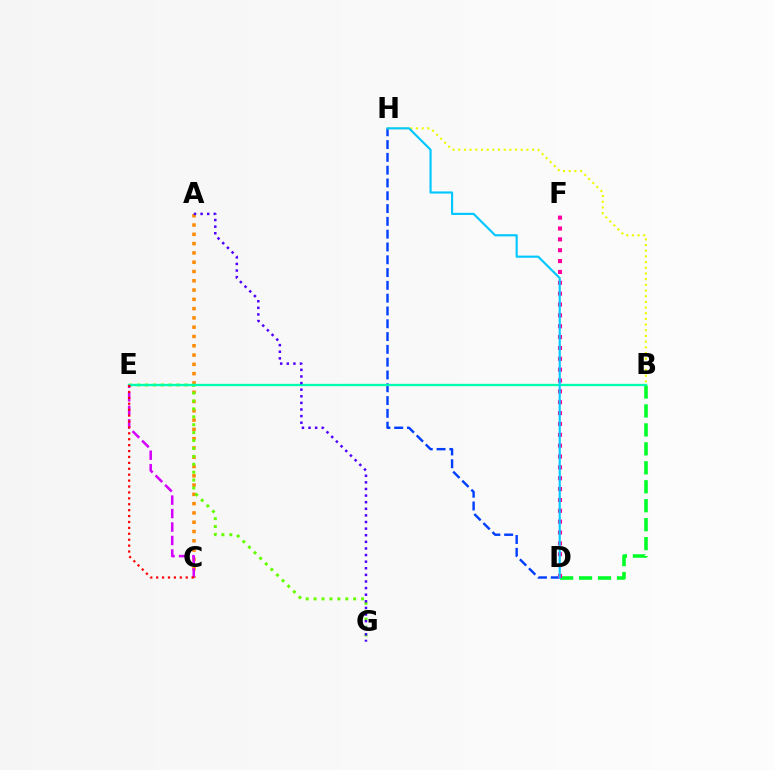{('A', 'C'): [{'color': '#ff8800', 'line_style': 'dotted', 'thickness': 2.52}], ('D', 'H'): [{'color': '#003fff', 'line_style': 'dashed', 'thickness': 1.74}, {'color': '#00c7ff', 'line_style': 'solid', 'thickness': 1.54}], ('E', 'G'): [{'color': '#66ff00', 'line_style': 'dotted', 'thickness': 2.15}], ('B', 'D'): [{'color': '#00ff27', 'line_style': 'dashed', 'thickness': 2.58}], ('B', 'E'): [{'color': '#00ffaf', 'line_style': 'solid', 'thickness': 1.66}], ('D', 'F'): [{'color': '#ff00a0', 'line_style': 'dotted', 'thickness': 2.95}], ('A', 'G'): [{'color': '#4f00ff', 'line_style': 'dotted', 'thickness': 1.8}], ('B', 'H'): [{'color': '#eeff00', 'line_style': 'dotted', 'thickness': 1.54}], ('C', 'E'): [{'color': '#d600ff', 'line_style': 'dashed', 'thickness': 1.83}, {'color': '#ff0000', 'line_style': 'dotted', 'thickness': 1.61}]}